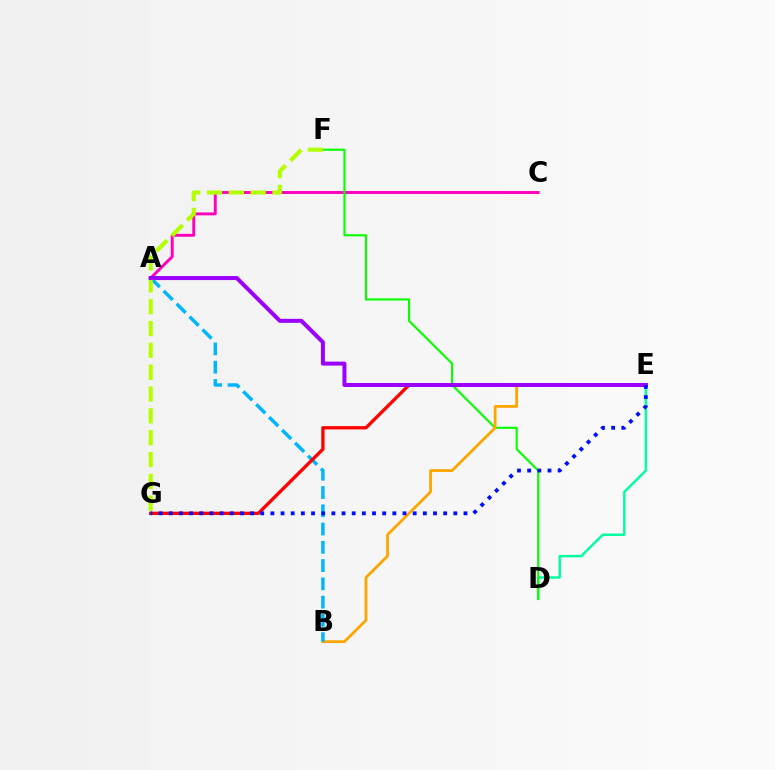{('D', 'E'): [{'color': '#00ff9d', 'line_style': 'solid', 'thickness': 1.76}], ('A', 'C'): [{'color': '#ff00bd', 'line_style': 'solid', 'thickness': 2.1}], ('D', 'F'): [{'color': '#08ff00', 'line_style': 'solid', 'thickness': 1.53}], ('B', 'E'): [{'color': '#ffa500', 'line_style': 'solid', 'thickness': 2.0}], ('A', 'B'): [{'color': '#00b5ff', 'line_style': 'dashed', 'thickness': 2.48}], ('F', 'G'): [{'color': '#b3ff00', 'line_style': 'dashed', 'thickness': 2.97}], ('E', 'G'): [{'color': '#ff0000', 'line_style': 'solid', 'thickness': 2.38}, {'color': '#0010ff', 'line_style': 'dotted', 'thickness': 2.76}], ('A', 'E'): [{'color': '#9b00ff', 'line_style': 'solid', 'thickness': 2.88}]}